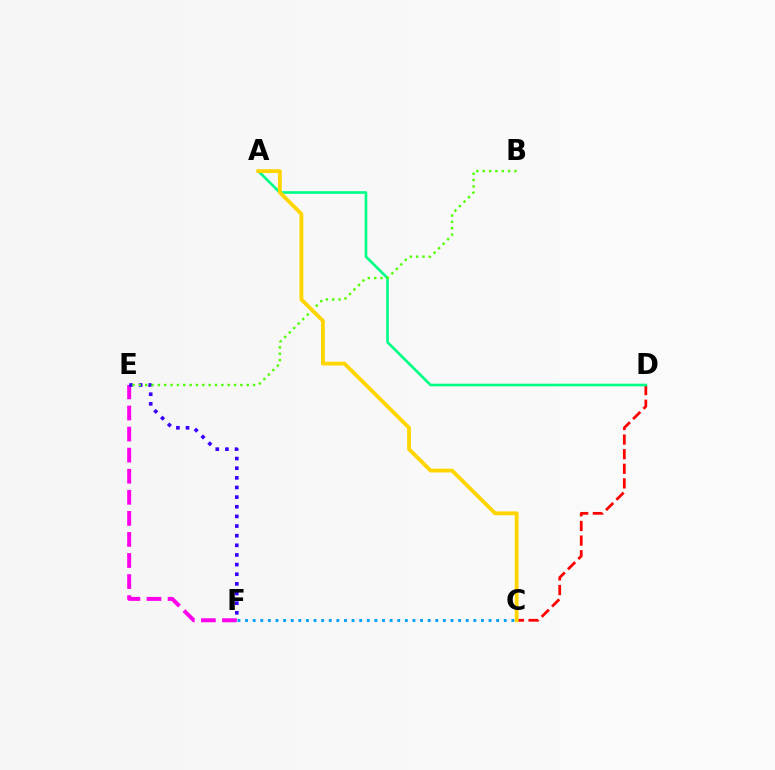{('C', 'F'): [{'color': '#009eff', 'line_style': 'dotted', 'thickness': 2.07}], ('E', 'F'): [{'color': '#ff00ed', 'line_style': 'dashed', 'thickness': 2.86}, {'color': '#3700ff', 'line_style': 'dotted', 'thickness': 2.62}], ('C', 'D'): [{'color': '#ff0000', 'line_style': 'dashed', 'thickness': 1.98}], ('A', 'D'): [{'color': '#00ff86', 'line_style': 'solid', 'thickness': 1.91}], ('B', 'E'): [{'color': '#4fff00', 'line_style': 'dotted', 'thickness': 1.72}], ('A', 'C'): [{'color': '#ffd500', 'line_style': 'solid', 'thickness': 2.75}]}